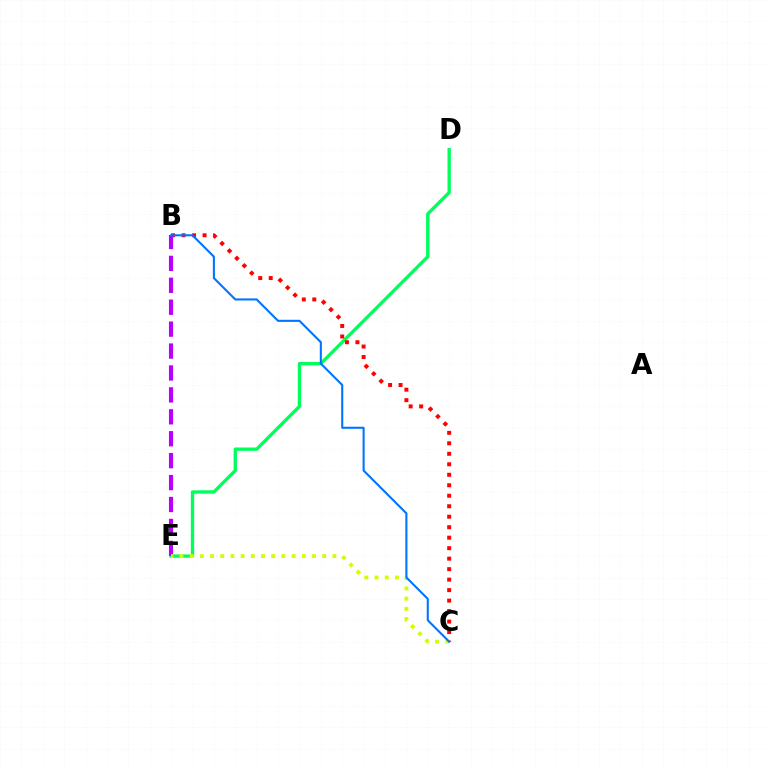{('D', 'E'): [{'color': '#00ff5c', 'line_style': 'solid', 'thickness': 2.41}], ('B', 'C'): [{'color': '#ff0000', 'line_style': 'dotted', 'thickness': 2.85}, {'color': '#0074ff', 'line_style': 'solid', 'thickness': 1.5}], ('B', 'E'): [{'color': '#b900ff', 'line_style': 'dashed', 'thickness': 2.98}], ('C', 'E'): [{'color': '#d1ff00', 'line_style': 'dotted', 'thickness': 2.77}]}